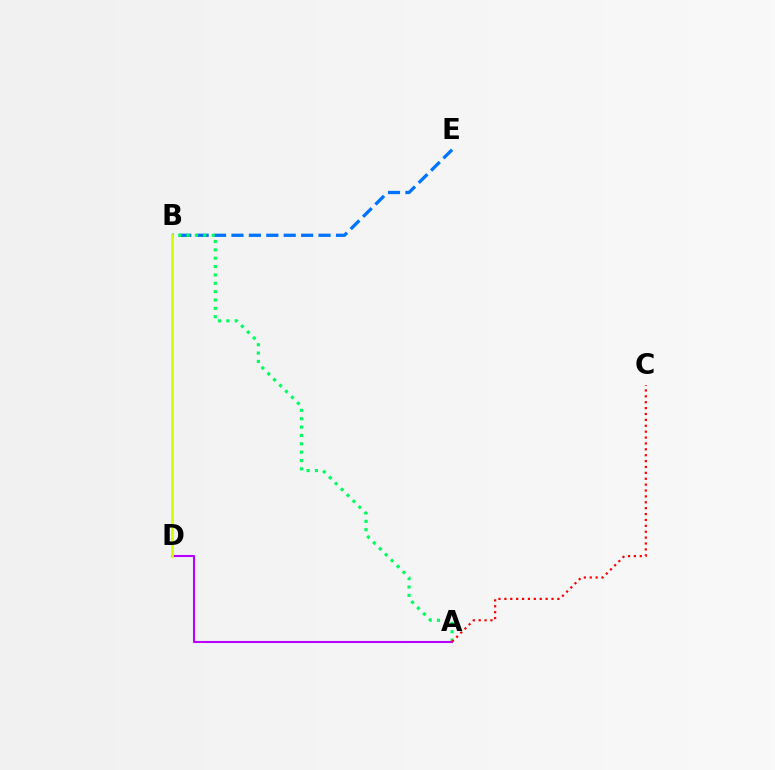{('B', 'E'): [{'color': '#0074ff', 'line_style': 'dashed', 'thickness': 2.37}], ('A', 'B'): [{'color': '#00ff5c', 'line_style': 'dotted', 'thickness': 2.27}], ('A', 'D'): [{'color': '#b900ff', 'line_style': 'solid', 'thickness': 1.5}], ('B', 'D'): [{'color': '#d1ff00', 'line_style': 'solid', 'thickness': 1.95}], ('A', 'C'): [{'color': '#ff0000', 'line_style': 'dotted', 'thickness': 1.6}]}